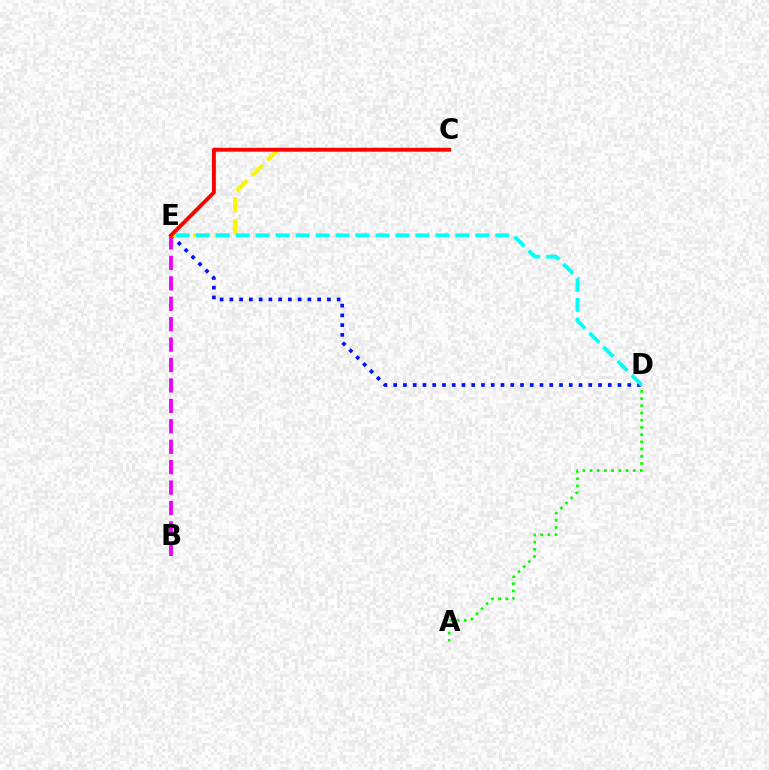{('D', 'E'): [{'color': '#0010ff', 'line_style': 'dotted', 'thickness': 2.65}, {'color': '#00fff6', 'line_style': 'dashed', 'thickness': 2.71}], ('B', 'E'): [{'color': '#ee00ff', 'line_style': 'dashed', 'thickness': 2.77}], ('C', 'E'): [{'color': '#fcf500', 'line_style': 'dashed', 'thickness': 2.96}, {'color': '#ff0000', 'line_style': 'solid', 'thickness': 2.79}], ('A', 'D'): [{'color': '#08ff00', 'line_style': 'dotted', 'thickness': 1.96}]}